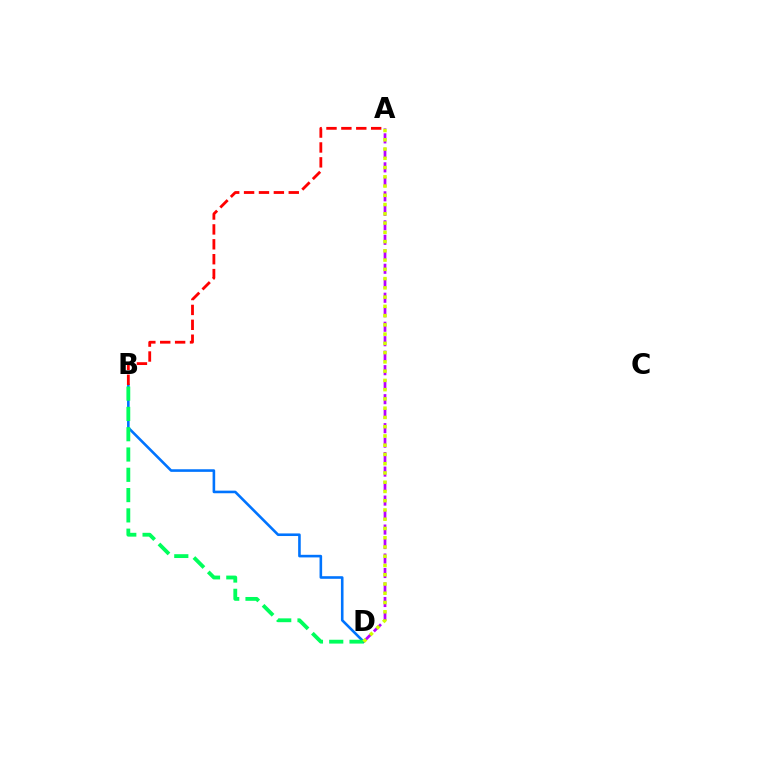{('B', 'D'): [{'color': '#0074ff', 'line_style': 'solid', 'thickness': 1.87}, {'color': '#00ff5c', 'line_style': 'dashed', 'thickness': 2.76}], ('A', 'D'): [{'color': '#b900ff', 'line_style': 'dashed', 'thickness': 1.97}, {'color': '#d1ff00', 'line_style': 'dotted', 'thickness': 2.51}], ('A', 'B'): [{'color': '#ff0000', 'line_style': 'dashed', 'thickness': 2.02}]}